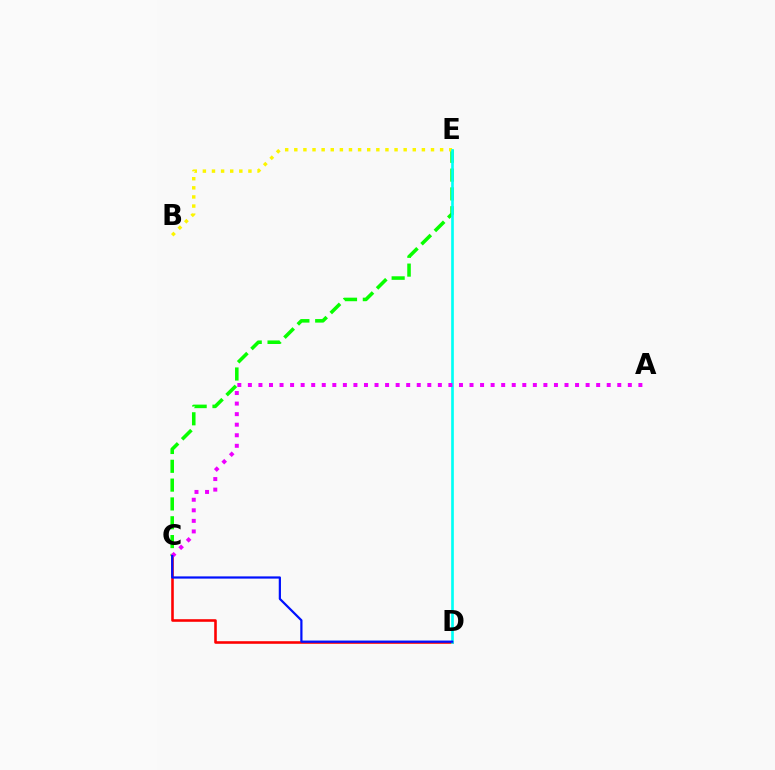{('C', 'E'): [{'color': '#08ff00', 'line_style': 'dashed', 'thickness': 2.56}], ('C', 'D'): [{'color': '#ff0000', 'line_style': 'solid', 'thickness': 1.86}, {'color': '#0010ff', 'line_style': 'solid', 'thickness': 1.6}], ('B', 'E'): [{'color': '#fcf500', 'line_style': 'dotted', 'thickness': 2.48}], ('D', 'E'): [{'color': '#00fff6', 'line_style': 'solid', 'thickness': 1.93}], ('A', 'C'): [{'color': '#ee00ff', 'line_style': 'dotted', 'thickness': 2.87}]}